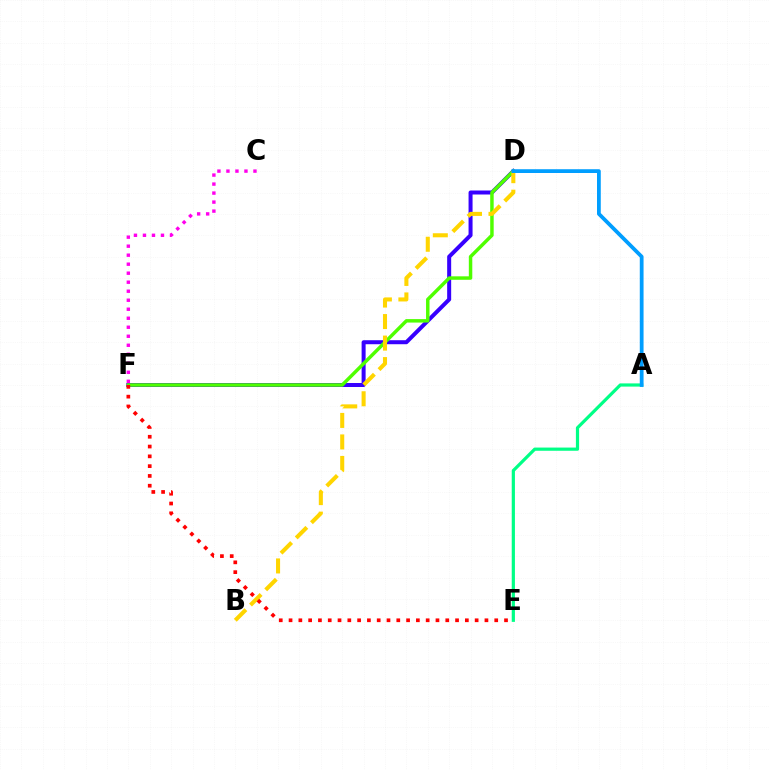{('D', 'F'): [{'color': '#3700ff', 'line_style': 'solid', 'thickness': 2.88}, {'color': '#4fff00', 'line_style': 'solid', 'thickness': 2.5}], ('A', 'E'): [{'color': '#00ff86', 'line_style': 'solid', 'thickness': 2.31}], ('B', 'D'): [{'color': '#ffd500', 'line_style': 'dashed', 'thickness': 2.92}], ('C', 'F'): [{'color': '#ff00ed', 'line_style': 'dotted', 'thickness': 2.45}], ('E', 'F'): [{'color': '#ff0000', 'line_style': 'dotted', 'thickness': 2.66}], ('A', 'D'): [{'color': '#009eff', 'line_style': 'solid', 'thickness': 2.72}]}